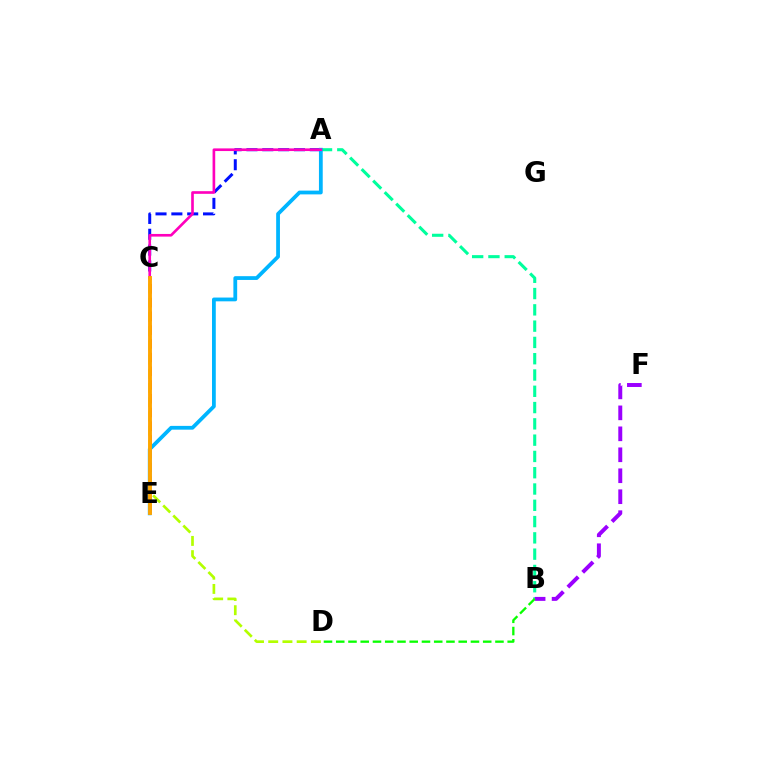{('A', 'C'): [{'color': '#0010ff', 'line_style': 'dashed', 'thickness': 2.15}, {'color': '#ff00bd', 'line_style': 'solid', 'thickness': 1.91}], ('A', 'B'): [{'color': '#00ff9d', 'line_style': 'dashed', 'thickness': 2.21}], ('C', 'D'): [{'color': '#b3ff00', 'line_style': 'dashed', 'thickness': 1.93}], ('C', 'E'): [{'color': '#ff0000', 'line_style': 'dashed', 'thickness': 1.87}, {'color': '#ffa500', 'line_style': 'solid', 'thickness': 2.79}], ('A', 'E'): [{'color': '#00b5ff', 'line_style': 'solid', 'thickness': 2.72}], ('B', 'F'): [{'color': '#9b00ff', 'line_style': 'dashed', 'thickness': 2.85}], ('B', 'D'): [{'color': '#08ff00', 'line_style': 'dashed', 'thickness': 1.66}]}